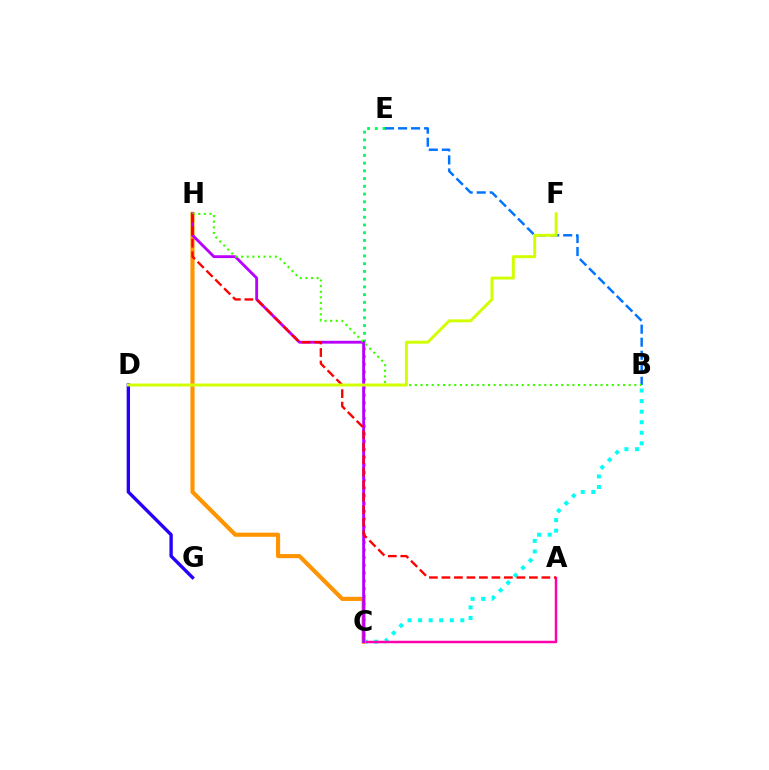{('B', 'C'): [{'color': '#00fff6', 'line_style': 'dotted', 'thickness': 2.87}], ('C', 'E'): [{'color': '#00ff5c', 'line_style': 'dotted', 'thickness': 2.1}], ('A', 'C'): [{'color': '#ff00ac', 'line_style': 'solid', 'thickness': 1.78}], ('C', 'H'): [{'color': '#ff9400', 'line_style': 'solid', 'thickness': 2.98}, {'color': '#b900ff', 'line_style': 'solid', 'thickness': 2.05}], ('B', 'E'): [{'color': '#0074ff', 'line_style': 'dashed', 'thickness': 1.77}], ('D', 'G'): [{'color': '#2500ff', 'line_style': 'solid', 'thickness': 2.42}], ('B', 'H'): [{'color': '#3dff00', 'line_style': 'dotted', 'thickness': 1.53}], ('A', 'H'): [{'color': '#ff0000', 'line_style': 'dashed', 'thickness': 1.7}], ('D', 'F'): [{'color': '#d1ff00', 'line_style': 'solid', 'thickness': 2.11}]}